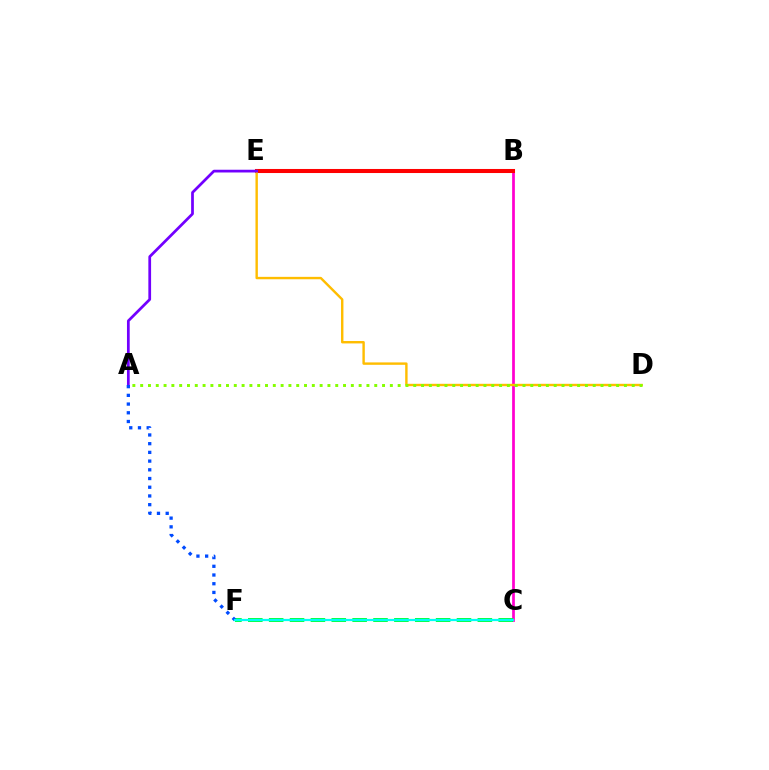{('B', 'C'): [{'color': '#ff00cf', 'line_style': 'solid', 'thickness': 1.97}], ('B', 'E'): [{'color': '#ff0000', 'line_style': 'solid', 'thickness': 2.92}], ('D', 'E'): [{'color': '#ffbd00', 'line_style': 'solid', 'thickness': 1.73}], ('A', 'E'): [{'color': '#7200ff', 'line_style': 'solid', 'thickness': 1.97}], ('A', 'D'): [{'color': '#84ff00', 'line_style': 'dotted', 'thickness': 2.12}], ('C', 'F'): [{'color': '#00ff39', 'line_style': 'dashed', 'thickness': 2.83}, {'color': '#00fff6', 'line_style': 'solid', 'thickness': 1.61}], ('A', 'F'): [{'color': '#004bff', 'line_style': 'dotted', 'thickness': 2.37}]}